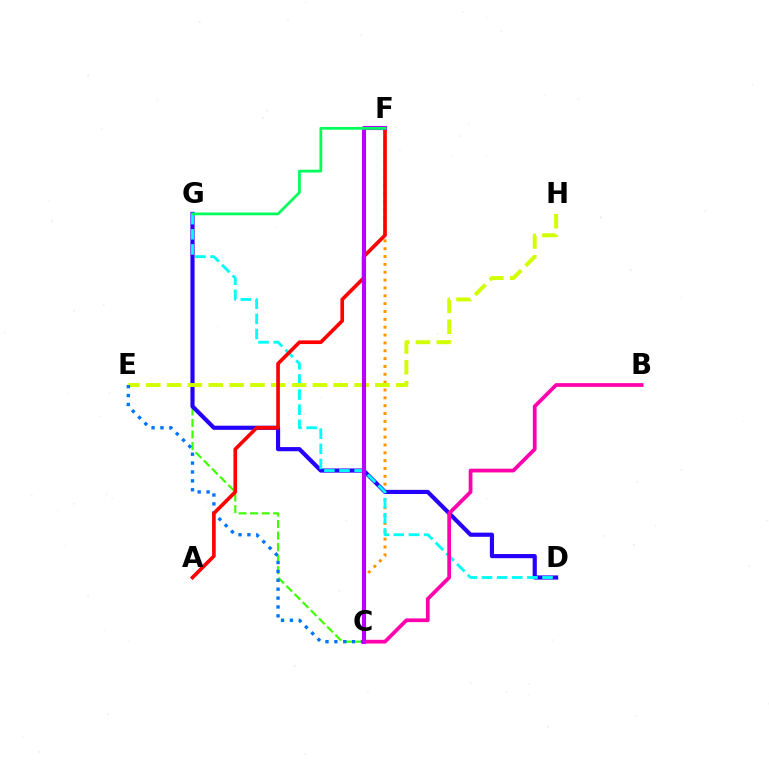{('C', 'G'): [{'color': '#3dff00', 'line_style': 'dashed', 'thickness': 1.57}], ('C', 'F'): [{'color': '#ff9400', 'line_style': 'dotted', 'thickness': 2.13}, {'color': '#b900ff', 'line_style': 'solid', 'thickness': 2.96}], ('D', 'G'): [{'color': '#2500ff', 'line_style': 'solid', 'thickness': 2.99}, {'color': '#00fff6', 'line_style': 'dashed', 'thickness': 2.06}], ('E', 'H'): [{'color': '#d1ff00', 'line_style': 'dashed', 'thickness': 2.83}], ('C', 'E'): [{'color': '#0074ff', 'line_style': 'dotted', 'thickness': 2.41}], ('A', 'F'): [{'color': '#ff0000', 'line_style': 'solid', 'thickness': 2.63}], ('B', 'C'): [{'color': '#ff00ac', 'line_style': 'solid', 'thickness': 2.69}], ('F', 'G'): [{'color': '#00ff5c', 'line_style': 'solid', 'thickness': 1.97}]}